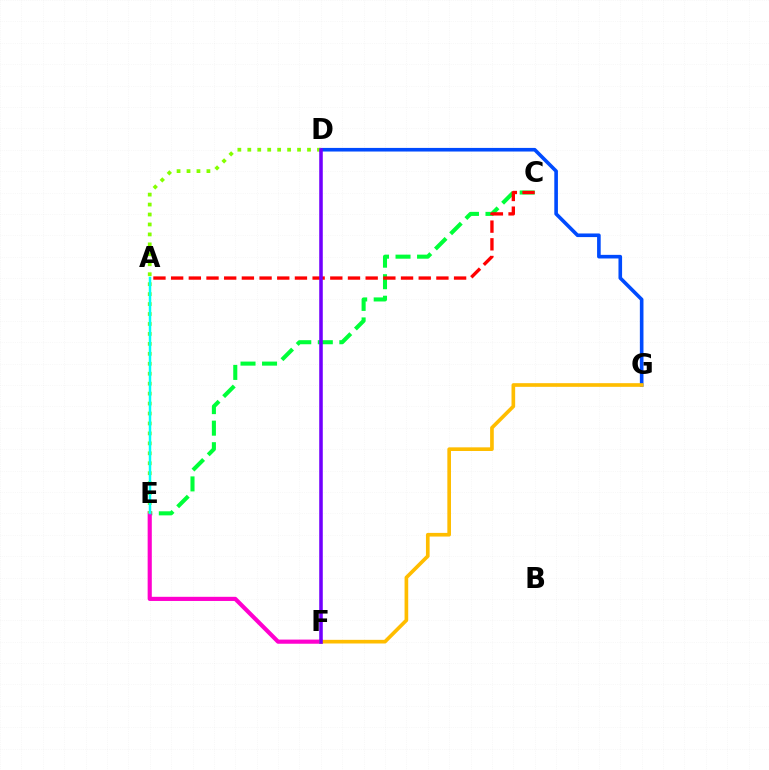{('D', 'G'): [{'color': '#004bff', 'line_style': 'solid', 'thickness': 2.6}], ('C', 'E'): [{'color': '#00ff39', 'line_style': 'dashed', 'thickness': 2.93}], ('E', 'F'): [{'color': '#ff00cf', 'line_style': 'solid', 'thickness': 2.99}], ('D', 'E'): [{'color': '#84ff00', 'line_style': 'dotted', 'thickness': 2.7}], ('A', 'E'): [{'color': '#00fff6', 'line_style': 'solid', 'thickness': 1.79}], ('A', 'C'): [{'color': '#ff0000', 'line_style': 'dashed', 'thickness': 2.4}], ('F', 'G'): [{'color': '#ffbd00', 'line_style': 'solid', 'thickness': 2.63}], ('D', 'F'): [{'color': '#7200ff', 'line_style': 'solid', 'thickness': 2.56}]}